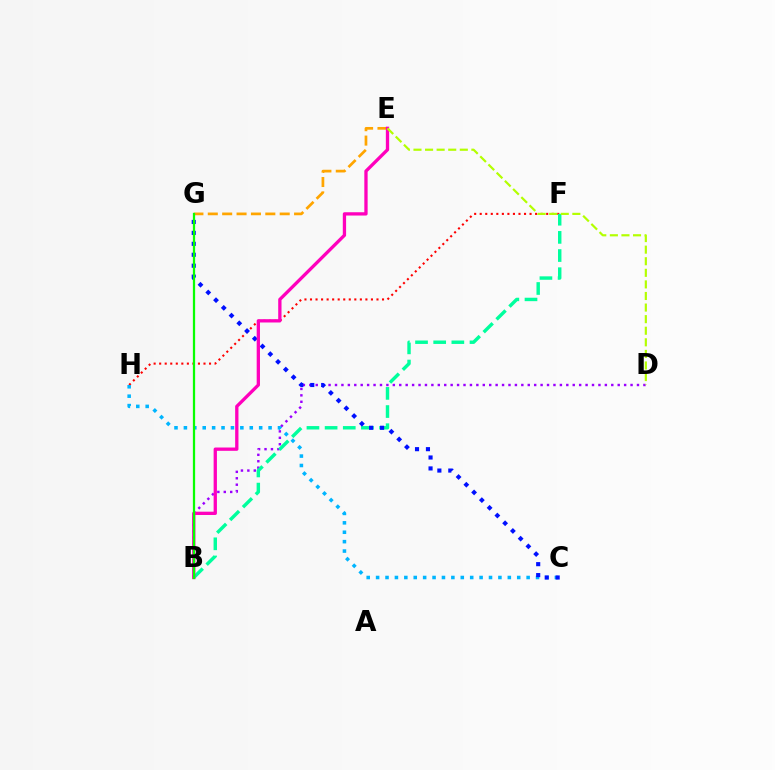{('B', 'D'): [{'color': '#9b00ff', 'line_style': 'dotted', 'thickness': 1.75}], ('F', 'H'): [{'color': '#ff0000', 'line_style': 'dotted', 'thickness': 1.51}], ('B', 'F'): [{'color': '#00ff9d', 'line_style': 'dashed', 'thickness': 2.47}], ('C', 'H'): [{'color': '#00b5ff', 'line_style': 'dotted', 'thickness': 2.56}], ('C', 'G'): [{'color': '#0010ff', 'line_style': 'dotted', 'thickness': 2.97}], ('E', 'G'): [{'color': '#ffa500', 'line_style': 'dashed', 'thickness': 1.95}], ('B', 'E'): [{'color': '#ff00bd', 'line_style': 'solid', 'thickness': 2.38}], ('B', 'G'): [{'color': '#08ff00', 'line_style': 'solid', 'thickness': 1.62}], ('D', 'E'): [{'color': '#b3ff00', 'line_style': 'dashed', 'thickness': 1.57}]}